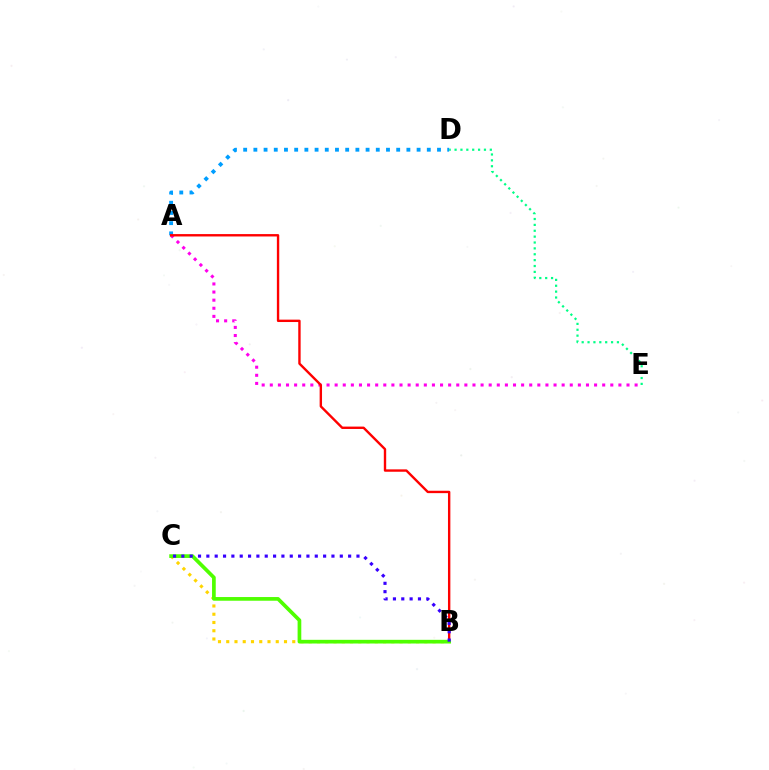{('D', 'E'): [{'color': '#00ff86', 'line_style': 'dotted', 'thickness': 1.6}], ('B', 'C'): [{'color': '#ffd500', 'line_style': 'dotted', 'thickness': 2.24}, {'color': '#4fff00', 'line_style': 'solid', 'thickness': 2.66}, {'color': '#3700ff', 'line_style': 'dotted', 'thickness': 2.27}], ('A', 'D'): [{'color': '#009eff', 'line_style': 'dotted', 'thickness': 2.77}], ('A', 'E'): [{'color': '#ff00ed', 'line_style': 'dotted', 'thickness': 2.2}], ('A', 'B'): [{'color': '#ff0000', 'line_style': 'solid', 'thickness': 1.72}]}